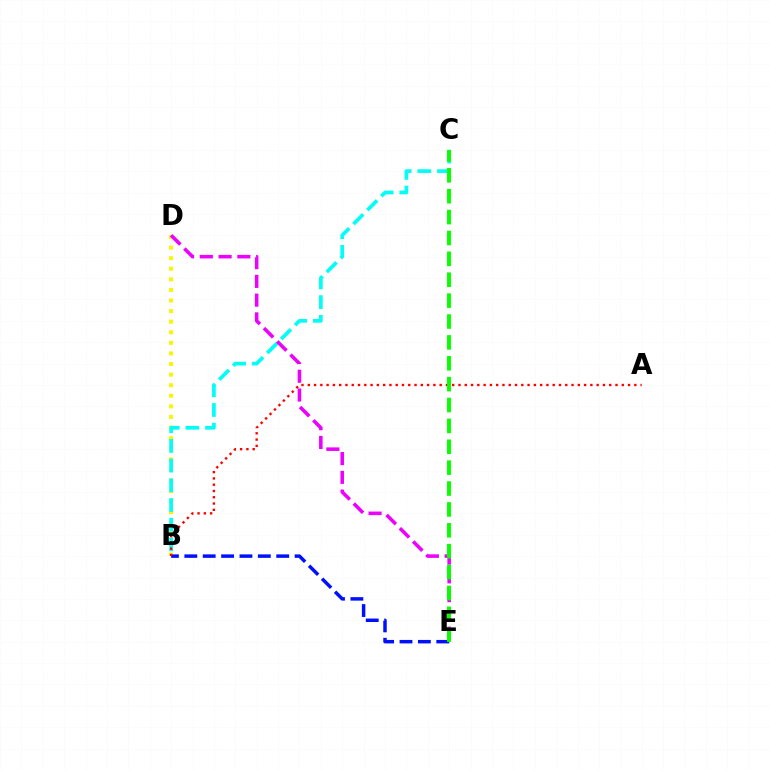{('B', 'D'): [{'color': '#fcf500', 'line_style': 'dotted', 'thickness': 2.88}], ('B', 'E'): [{'color': '#0010ff', 'line_style': 'dashed', 'thickness': 2.5}], ('B', 'C'): [{'color': '#00fff6', 'line_style': 'dashed', 'thickness': 2.67}], ('D', 'E'): [{'color': '#ee00ff', 'line_style': 'dashed', 'thickness': 2.55}], ('A', 'B'): [{'color': '#ff0000', 'line_style': 'dotted', 'thickness': 1.71}], ('C', 'E'): [{'color': '#08ff00', 'line_style': 'dashed', 'thickness': 2.84}]}